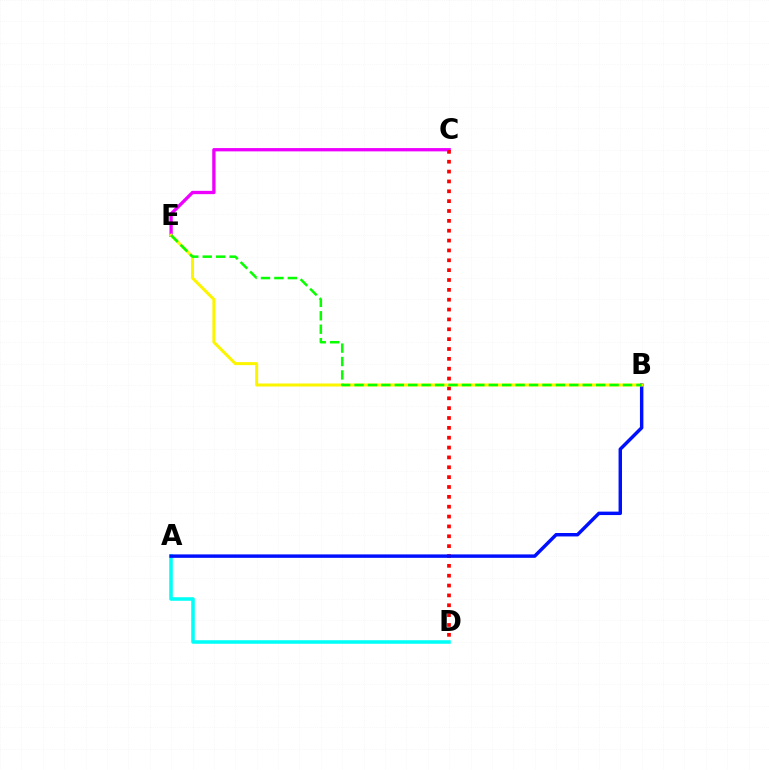{('C', 'E'): [{'color': '#ee00ff', 'line_style': 'solid', 'thickness': 2.38}], ('C', 'D'): [{'color': '#ff0000', 'line_style': 'dotted', 'thickness': 2.68}], ('A', 'D'): [{'color': '#00fff6', 'line_style': 'solid', 'thickness': 2.55}], ('A', 'B'): [{'color': '#0010ff', 'line_style': 'solid', 'thickness': 2.48}], ('B', 'E'): [{'color': '#fcf500', 'line_style': 'solid', 'thickness': 2.17}, {'color': '#08ff00', 'line_style': 'dashed', 'thickness': 1.82}]}